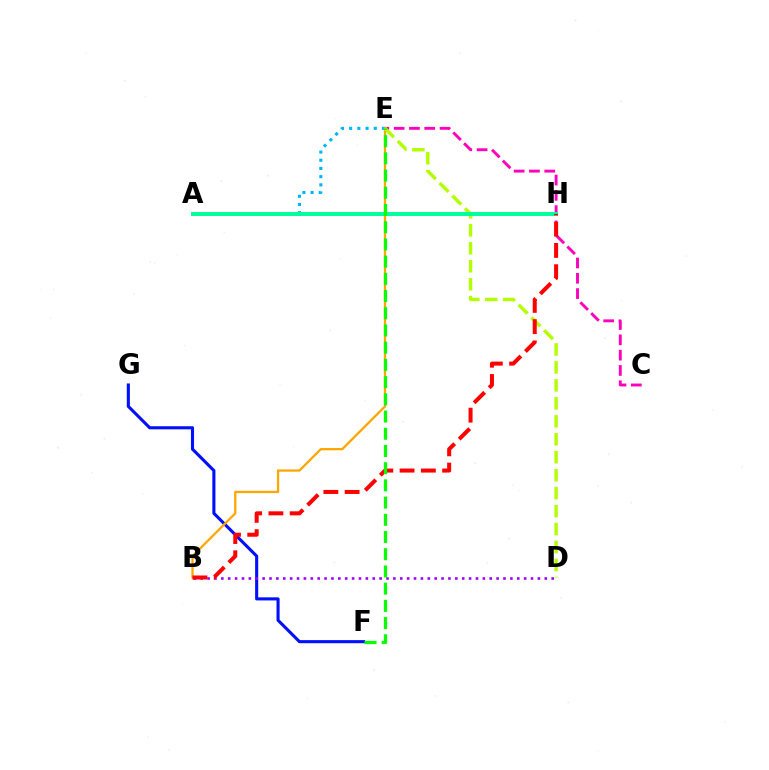{('F', 'G'): [{'color': '#0010ff', 'line_style': 'solid', 'thickness': 2.22}], ('A', 'E'): [{'color': '#00b5ff', 'line_style': 'dotted', 'thickness': 2.23}], ('C', 'E'): [{'color': '#ff00bd', 'line_style': 'dashed', 'thickness': 2.08}], ('B', 'D'): [{'color': '#9b00ff', 'line_style': 'dotted', 'thickness': 1.87}], ('B', 'E'): [{'color': '#ffa500', 'line_style': 'solid', 'thickness': 1.64}], ('D', 'E'): [{'color': '#b3ff00', 'line_style': 'dashed', 'thickness': 2.44}], ('A', 'H'): [{'color': '#00ff9d', 'line_style': 'solid', 'thickness': 2.85}], ('B', 'H'): [{'color': '#ff0000', 'line_style': 'dashed', 'thickness': 2.89}], ('E', 'F'): [{'color': '#08ff00', 'line_style': 'dashed', 'thickness': 2.34}]}